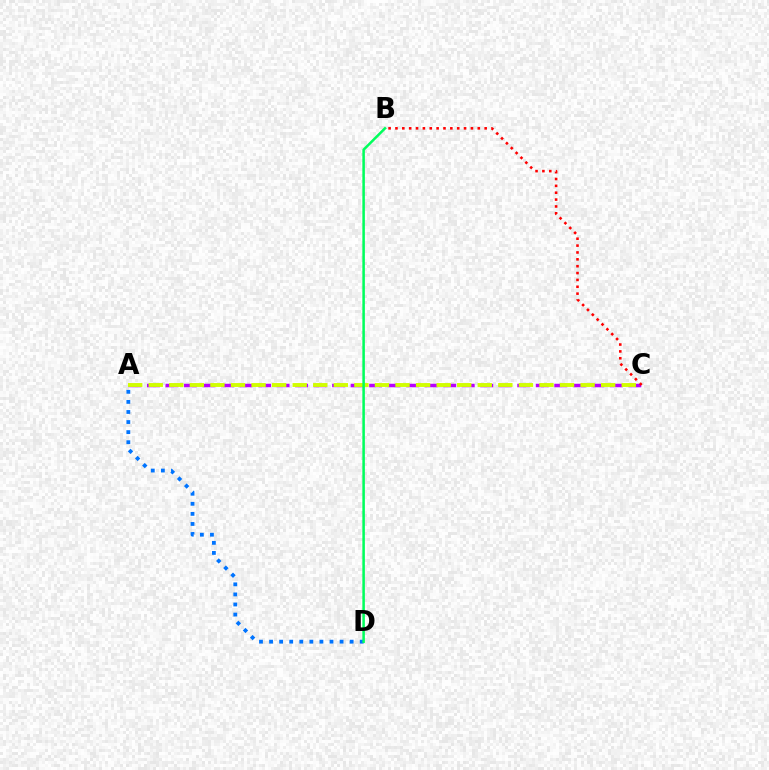{('A', 'C'): [{'color': '#b900ff', 'line_style': 'dashed', 'thickness': 2.52}, {'color': '#d1ff00', 'line_style': 'dashed', 'thickness': 2.79}], ('A', 'D'): [{'color': '#0074ff', 'line_style': 'dotted', 'thickness': 2.74}], ('B', 'C'): [{'color': '#ff0000', 'line_style': 'dotted', 'thickness': 1.86}], ('B', 'D'): [{'color': '#00ff5c', 'line_style': 'solid', 'thickness': 1.82}]}